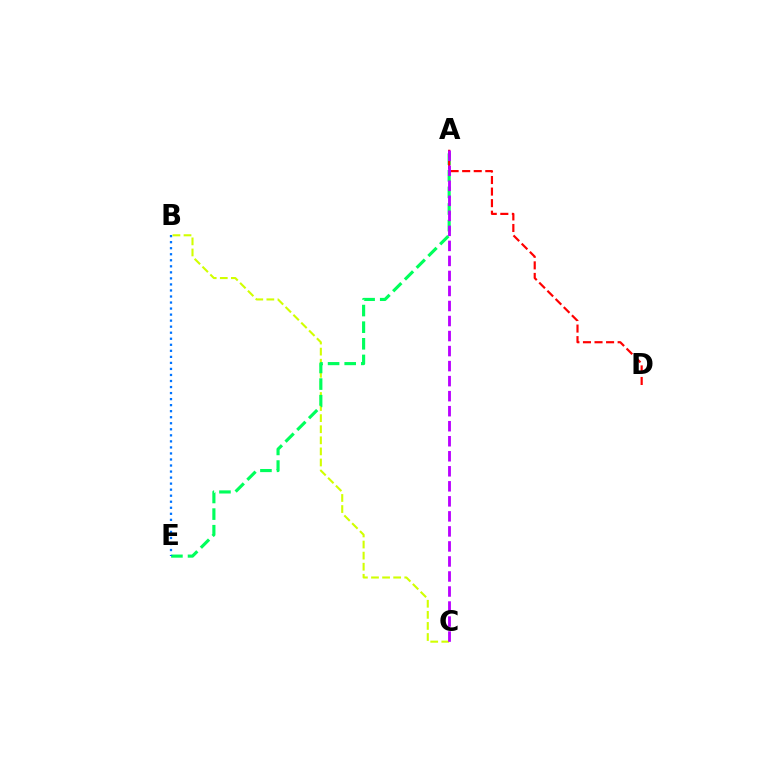{('B', 'C'): [{'color': '#d1ff00', 'line_style': 'dashed', 'thickness': 1.51}], ('A', 'E'): [{'color': '#00ff5c', 'line_style': 'dashed', 'thickness': 2.26}], ('A', 'D'): [{'color': '#ff0000', 'line_style': 'dashed', 'thickness': 1.57}], ('A', 'C'): [{'color': '#b900ff', 'line_style': 'dashed', 'thickness': 2.04}], ('B', 'E'): [{'color': '#0074ff', 'line_style': 'dotted', 'thickness': 1.64}]}